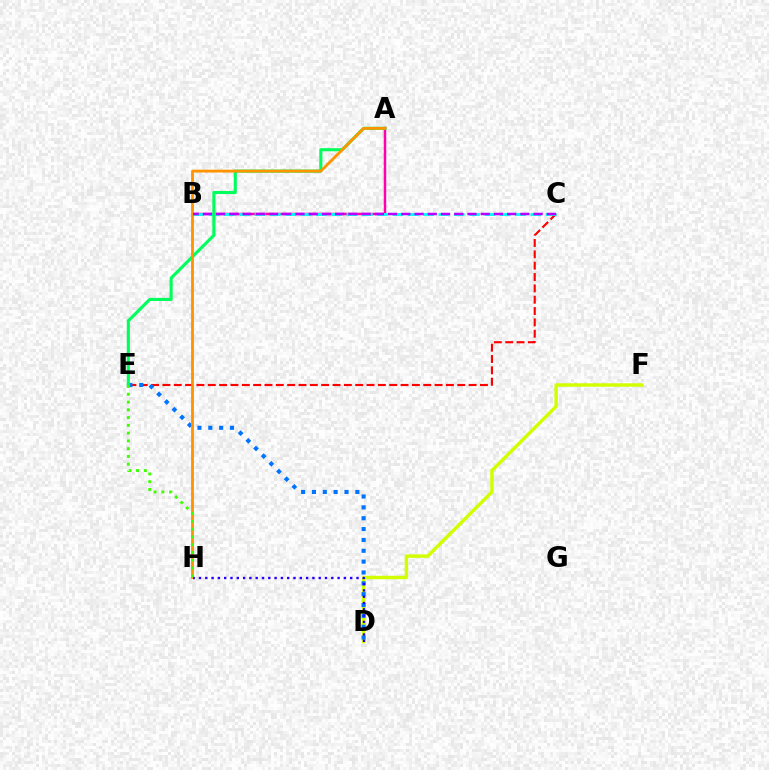{('C', 'E'): [{'color': '#ff0000', 'line_style': 'dashed', 'thickness': 1.54}], ('D', 'F'): [{'color': '#d1ff00', 'line_style': 'solid', 'thickness': 2.47}], ('A', 'B'): [{'color': '#ff00ac', 'line_style': 'solid', 'thickness': 1.78}], ('B', 'C'): [{'color': '#00fff6', 'line_style': 'dashed', 'thickness': 2.08}, {'color': '#b900ff', 'line_style': 'dashed', 'thickness': 1.8}], ('D', 'E'): [{'color': '#0074ff', 'line_style': 'dotted', 'thickness': 2.95}], ('A', 'E'): [{'color': '#00ff5c', 'line_style': 'solid', 'thickness': 2.24}], ('A', 'H'): [{'color': '#ff9400', 'line_style': 'solid', 'thickness': 2.04}], ('D', 'H'): [{'color': '#2500ff', 'line_style': 'dotted', 'thickness': 1.71}], ('E', 'H'): [{'color': '#3dff00', 'line_style': 'dotted', 'thickness': 2.11}]}